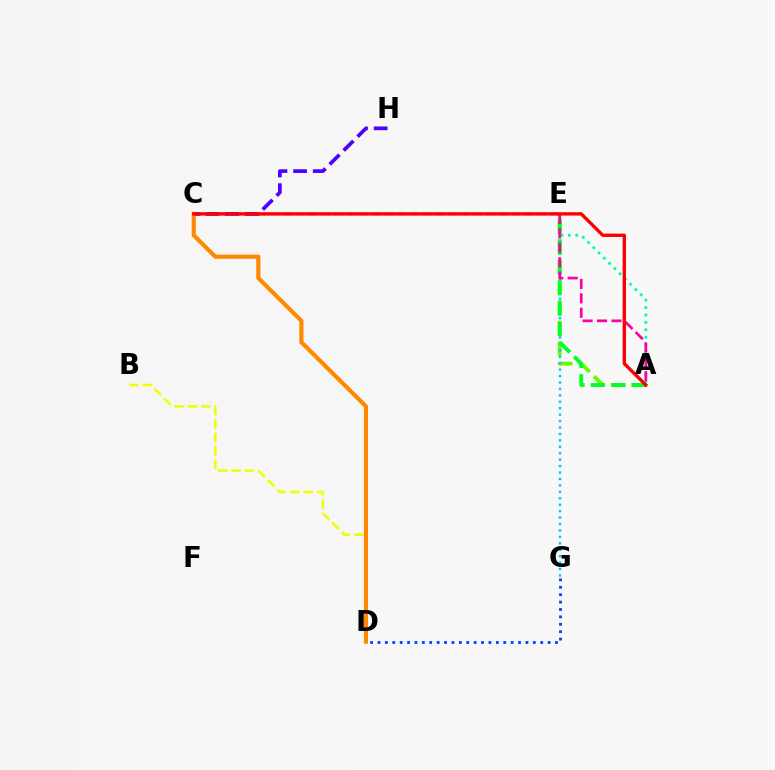{('A', 'E'): [{'color': '#66ff00', 'line_style': 'dashed', 'thickness': 2.79}, {'color': '#00ffaf', 'line_style': 'dotted', 'thickness': 2.01}, {'color': '#00ff27', 'line_style': 'dashed', 'thickness': 2.77}, {'color': '#ff00a0', 'line_style': 'dashed', 'thickness': 1.96}], ('E', 'G'): [{'color': '#00c7ff', 'line_style': 'dotted', 'thickness': 1.75}], ('C', 'E'): [{'color': '#d600ff', 'line_style': 'dashed', 'thickness': 1.73}], ('C', 'H'): [{'color': '#4f00ff', 'line_style': 'dashed', 'thickness': 2.67}], ('B', 'D'): [{'color': '#eeff00', 'line_style': 'dashed', 'thickness': 1.83}], ('C', 'D'): [{'color': '#ff8800', 'line_style': 'solid', 'thickness': 2.98}], ('D', 'G'): [{'color': '#003fff', 'line_style': 'dotted', 'thickness': 2.01}], ('A', 'C'): [{'color': '#ff0000', 'line_style': 'solid', 'thickness': 2.42}]}